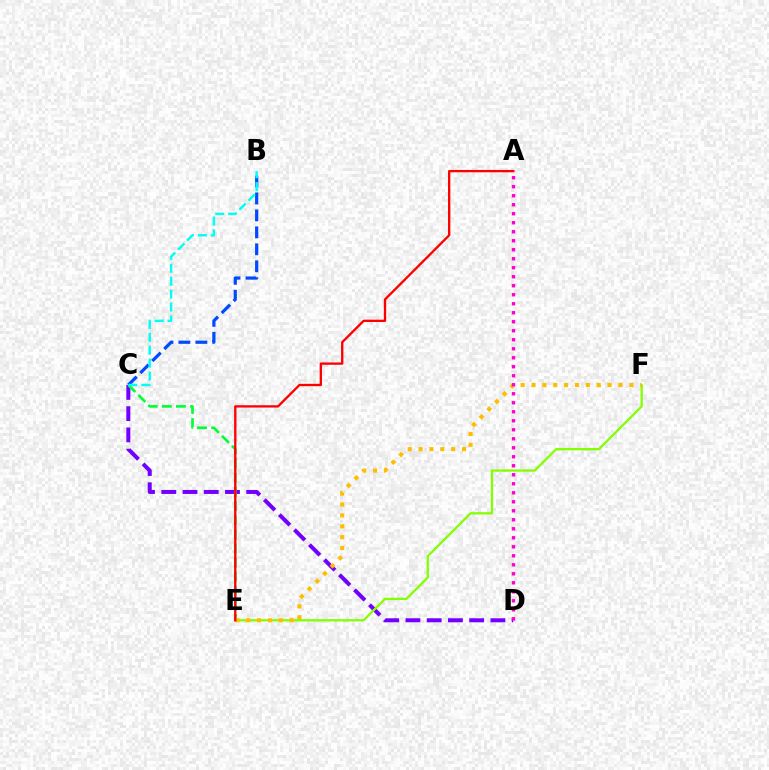{('C', 'D'): [{'color': '#7200ff', 'line_style': 'dashed', 'thickness': 2.89}], ('E', 'F'): [{'color': '#84ff00', 'line_style': 'solid', 'thickness': 1.64}, {'color': '#ffbd00', 'line_style': 'dotted', 'thickness': 2.95}], ('C', 'E'): [{'color': '#00ff39', 'line_style': 'dashed', 'thickness': 1.92}], ('B', 'C'): [{'color': '#004bff', 'line_style': 'dashed', 'thickness': 2.3}, {'color': '#00fff6', 'line_style': 'dashed', 'thickness': 1.76}], ('A', 'E'): [{'color': '#ff0000', 'line_style': 'solid', 'thickness': 1.67}], ('A', 'D'): [{'color': '#ff00cf', 'line_style': 'dotted', 'thickness': 2.45}]}